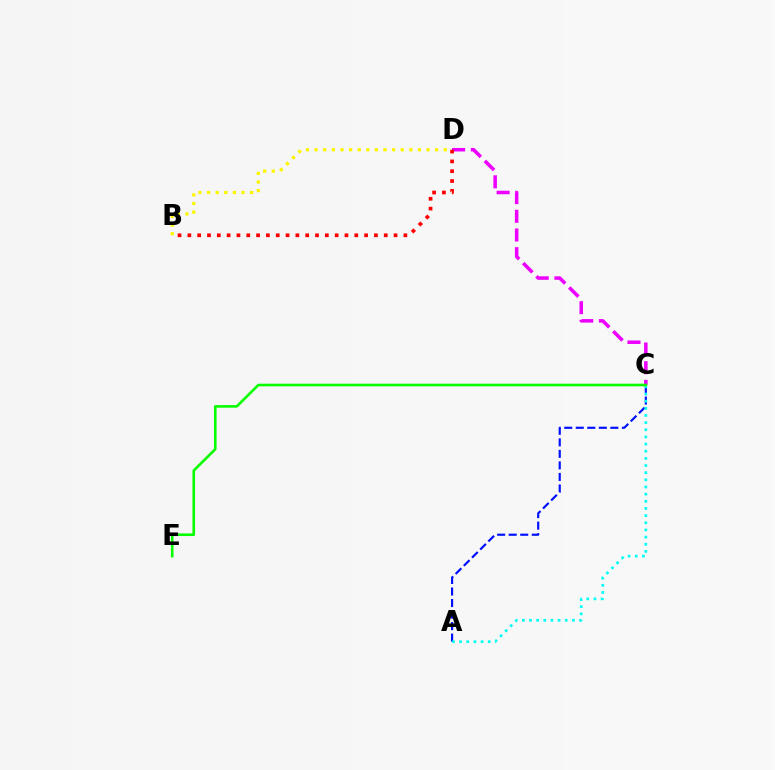{('A', 'C'): [{'color': '#0010ff', 'line_style': 'dashed', 'thickness': 1.57}, {'color': '#00fff6', 'line_style': 'dotted', 'thickness': 1.94}], ('B', 'D'): [{'color': '#fcf500', 'line_style': 'dotted', 'thickness': 2.34}, {'color': '#ff0000', 'line_style': 'dotted', 'thickness': 2.67}], ('C', 'D'): [{'color': '#ee00ff', 'line_style': 'dashed', 'thickness': 2.54}], ('C', 'E'): [{'color': '#08ff00', 'line_style': 'solid', 'thickness': 1.88}]}